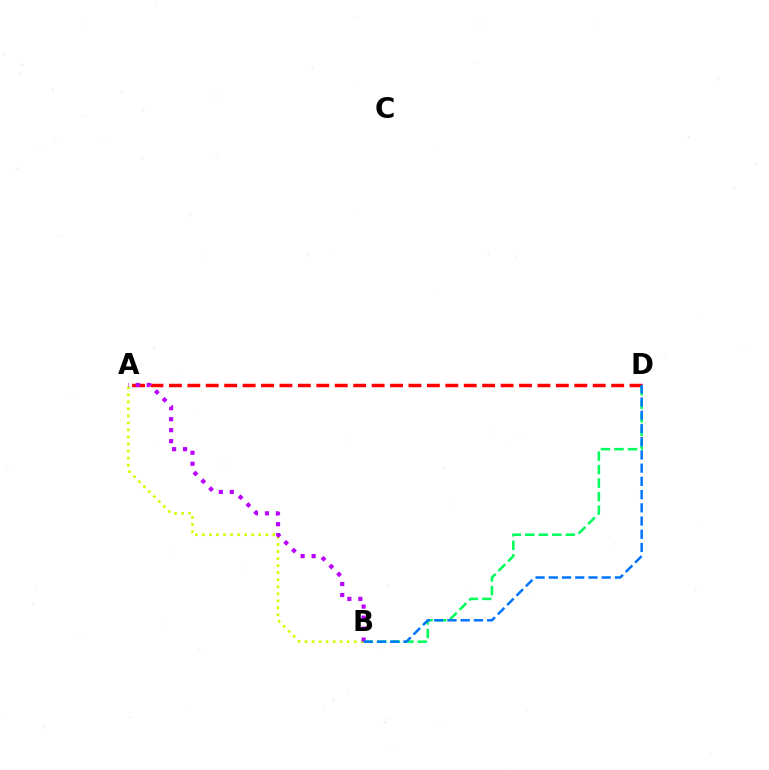{('A', 'D'): [{'color': '#ff0000', 'line_style': 'dashed', 'thickness': 2.5}], ('B', 'D'): [{'color': '#00ff5c', 'line_style': 'dashed', 'thickness': 1.84}, {'color': '#0074ff', 'line_style': 'dashed', 'thickness': 1.8}], ('A', 'B'): [{'color': '#d1ff00', 'line_style': 'dotted', 'thickness': 1.91}, {'color': '#b900ff', 'line_style': 'dotted', 'thickness': 2.99}]}